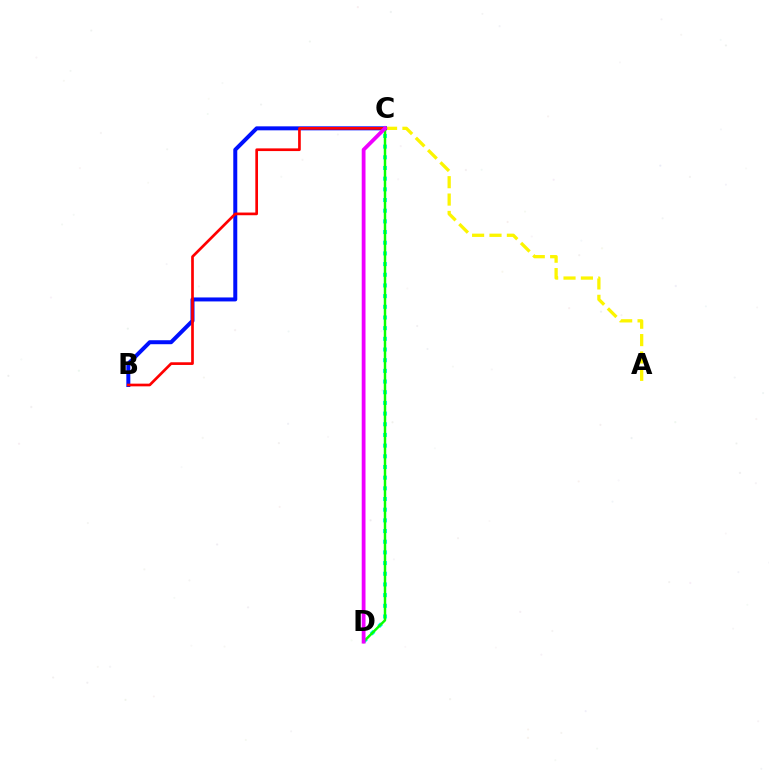{('C', 'D'): [{'color': '#00fff6', 'line_style': 'dotted', 'thickness': 2.9}, {'color': '#08ff00', 'line_style': 'solid', 'thickness': 1.77}, {'color': '#ee00ff', 'line_style': 'solid', 'thickness': 2.73}], ('A', 'C'): [{'color': '#fcf500', 'line_style': 'dashed', 'thickness': 2.36}], ('B', 'C'): [{'color': '#0010ff', 'line_style': 'solid', 'thickness': 2.87}, {'color': '#ff0000', 'line_style': 'solid', 'thickness': 1.93}]}